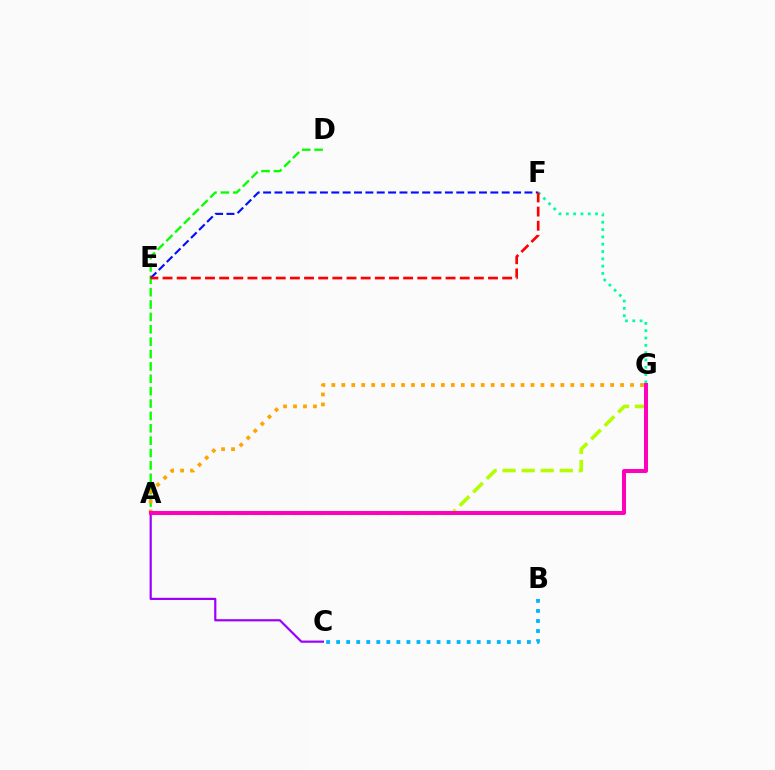{('A', 'G'): [{'color': '#b3ff00', 'line_style': 'dashed', 'thickness': 2.59}, {'color': '#ffa500', 'line_style': 'dotted', 'thickness': 2.7}, {'color': '#ff00bd', 'line_style': 'solid', 'thickness': 2.86}], ('A', 'C'): [{'color': '#9b00ff', 'line_style': 'solid', 'thickness': 1.58}], ('A', 'D'): [{'color': '#08ff00', 'line_style': 'dashed', 'thickness': 1.68}], ('F', 'G'): [{'color': '#00ff9d', 'line_style': 'dotted', 'thickness': 1.99}], ('B', 'C'): [{'color': '#00b5ff', 'line_style': 'dotted', 'thickness': 2.73}], ('E', 'F'): [{'color': '#0010ff', 'line_style': 'dashed', 'thickness': 1.54}, {'color': '#ff0000', 'line_style': 'dashed', 'thickness': 1.92}]}